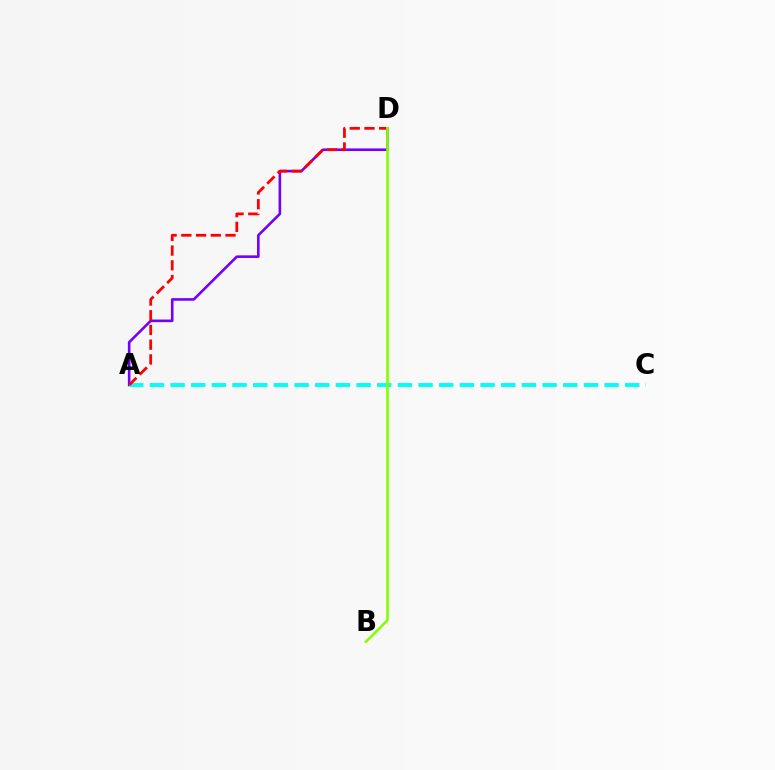{('A', 'D'): [{'color': '#7200ff', 'line_style': 'solid', 'thickness': 1.87}, {'color': '#ff0000', 'line_style': 'dashed', 'thickness': 2.0}], ('A', 'C'): [{'color': '#00fff6', 'line_style': 'dashed', 'thickness': 2.81}], ('B', 'D'): [{'color': '#84ff00', 'line_style': 'solid', 'thickness': 1.9}]}